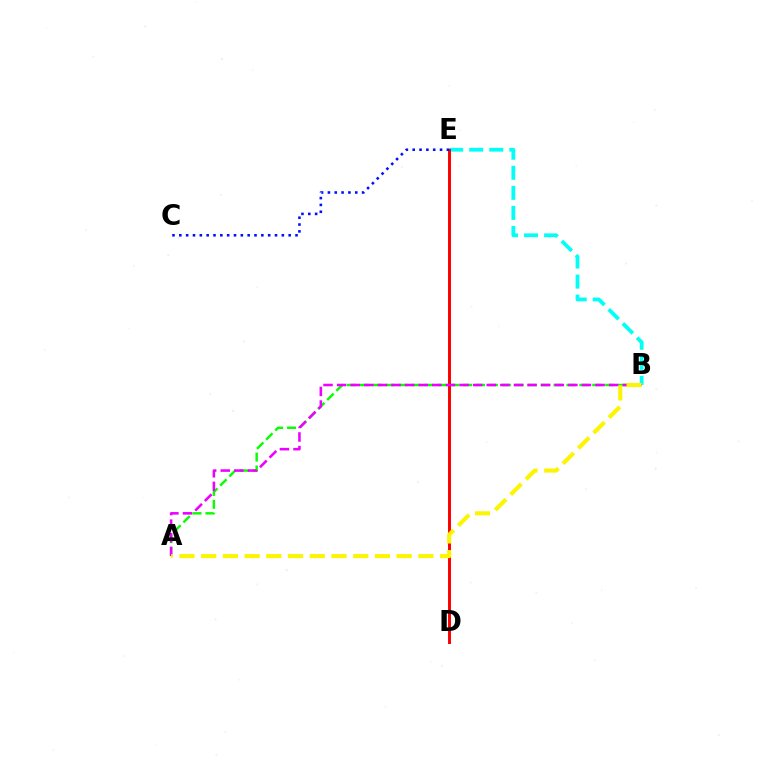{('A', 'B'): [{'color': '#08ff00', 'line_style': 'dashed', 'thickness': 1.75}, {'color': '#ee00ff', 'line_style': 'dashed', 'thickness': 1.85}, {'color': '#fcf500', 'line_style': 'dashed', 'thickness': 2.95}], ('B', 'E'): [{'color': '#00fff6', 'line_style': 'dashed', 'thickness': 2.72}], ('D', 'E'): [{'color': '#ff0000', 'line_style': 'solid', 'thickness': 2.13}], ('C', 'E'): [{'color': '#0010ff', 'line_style': 'dotted', 'thickness': 1.86}]}